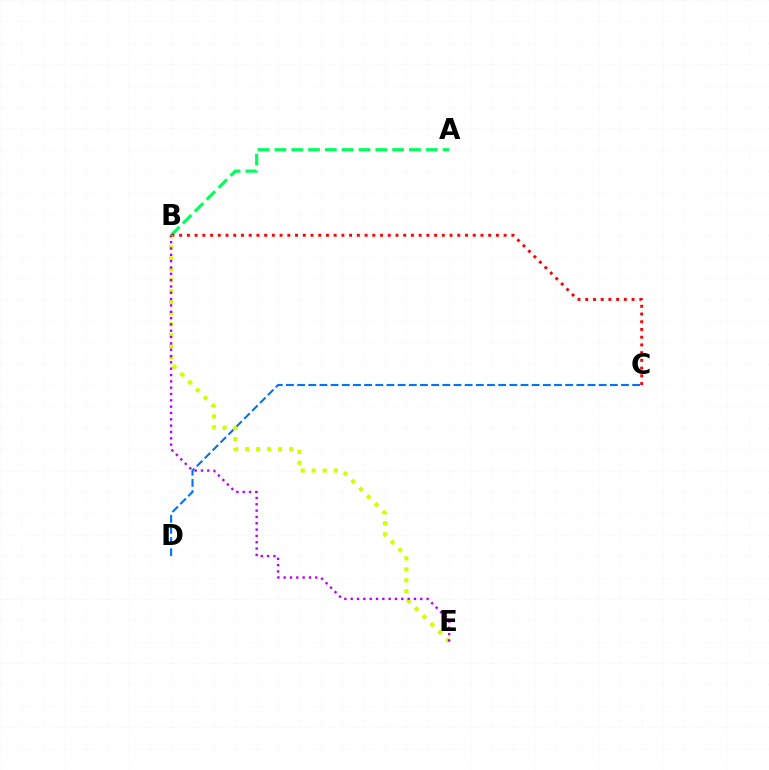{('C', 'D'): [{'color': '#0074ff', 'line_style': 'dashed', 'thickness': 1.52}], ('A', 'B'): [{'color': '#00ff5c', 'line_style': 'dashed', 'thickness': 2.28}], ('B', 'C'): [{'color': '#ff0000', 'line_style': 'dotted', 'thickness': 2.1}], ('B', 'E'): [{'color': '#d1ff00', 'line_style': 'dotted', 'thickness': 2.99}, {'color': '#b900ff', 'line_style': 'dotted', 'thickness': 1.72}]}